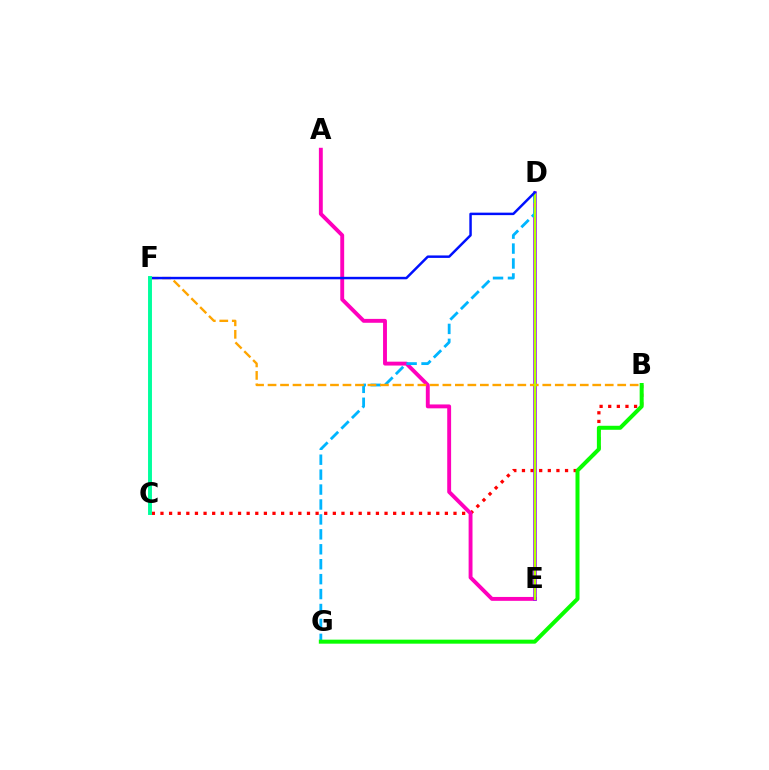{('B', 'C'): [{'color': '#ff0000', 'line_style': 'dotted', 'thickness': 2.34}], ('A', 'E'): [{'color': '#ff00bd', 'line_style': 'solid', 'thickness': 2.8}], ('D', 'E'): [{'color': '#9b00ff', 'line_style': 'solid', 'thickness': 2.56}, {'color': '#b3ff00', 'line_style': 'solid', 'thickness': 1.63}], ('D', 'G'): [{'color': '#00b5ff', 'line_style': 'dashed', 'thickness': 2.03}], ('B', 'F'): [{'color': '#ffa500', 'line_style': 'dashed', 'thickness': 1.7}], ('D', 'F'): [{'color': '#0010ff', 'line_style': 'solid', 'thickness': 1.78}], ('C', 'F'): [{'color': '#00ff9d', 'line_style': 'solid', 'thickness': 2.82}], ('B', 'G'): [{'color': '#08ff00', 'line_style': 'solid', 'thickness': 2.89}]}